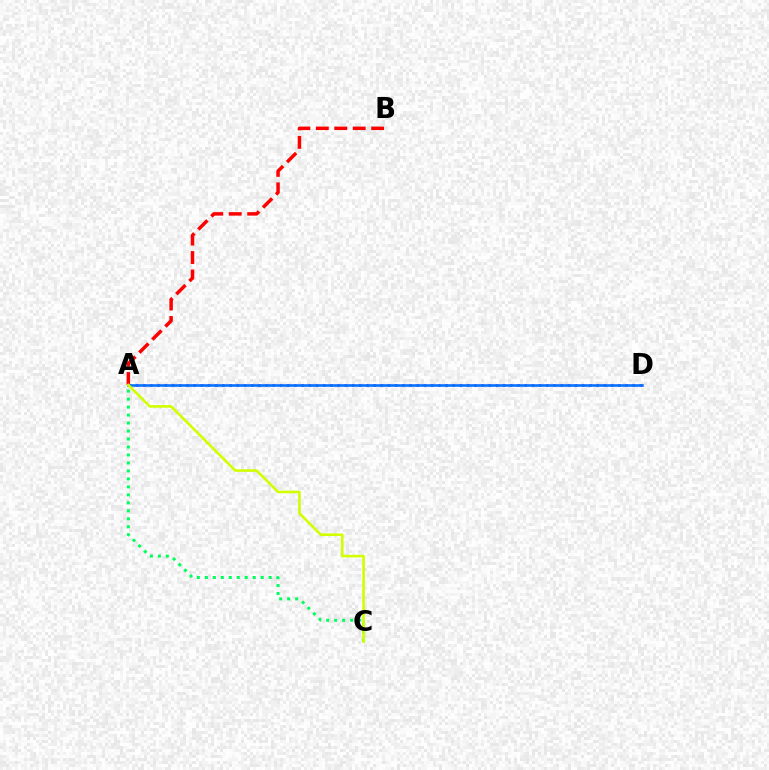{('A', 'C'): [{'color': '#00ff5c', 'line_style': 'dotted', 'thickness': 2.17}, {'color': '#d1ff00', 'line_style': 'solid', 'thickness': 1.89}], ('A', 'B'): [{'color': '#ff0000', 'line_style': 'dashed', 'thickness': 2.51}], ('A', 'D'): [{'color': '#b900ff', 'line_style': 'dotted', 'thickness': 1.96}, {'color': '#0074ff', 'line_style': 'solid', 'thickness': 1.86}]}